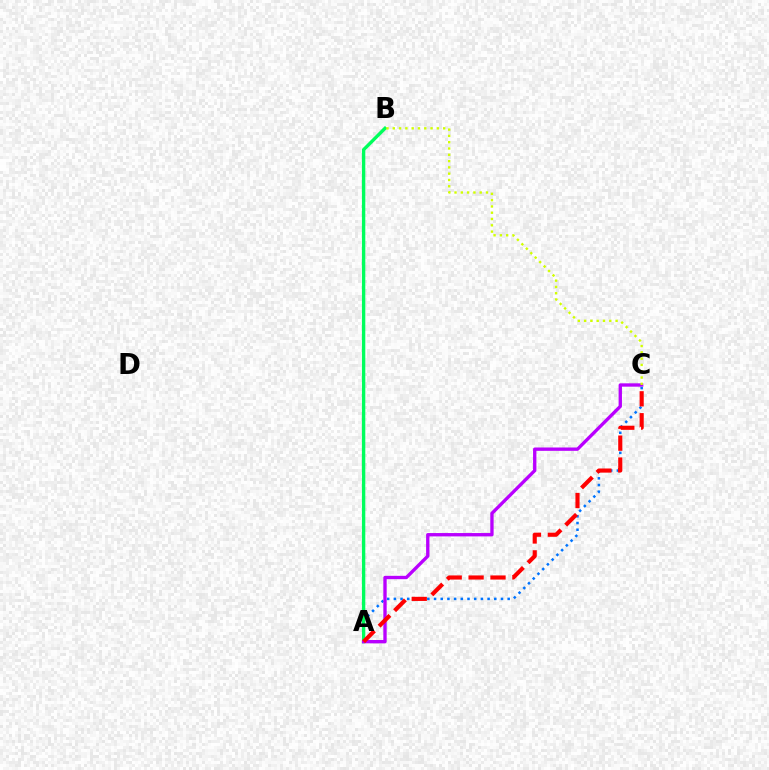{('A', 'C'): [{'color': '#0074ff', 'line_style': 'dotted', 'thickness': 1.82}, {'color': '#b900ff', 'line_style': 'solid', 'thickness': 2.41}, {'color': '#ff0000', 'line_style': 'dashed', 'thickness': 2.98}], ('A', 'B'): [{'color': '#00ff5c', 'line_style': 'solid', 'thickness': 2.43}], ('B', 'C'): [{'color': '#d1ff00', 'line_style': 'dotted', 'thickness': 1.71}]}